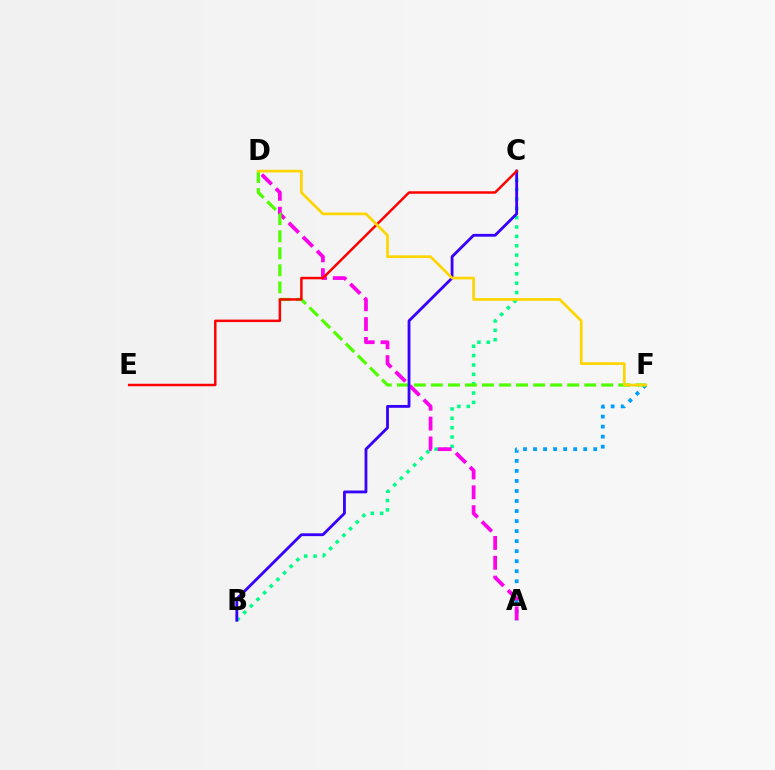{('A', 'F'): [{'color': '#009eff', 'line_style': 'dotted', 'thickness': 2.73}], ('B', 'C'): [{'color': '#00ff86', 'line_style': 'dotted', 'thickness': 2.54}, {'color': '#3700ff', 'line_style': 'solid', 'thickness': 2.03}], ('A', 'D'): [{'color': '#ff00ed', 'line_style': 'dashed', 'thickness': 2.7}], ('D', 'F'): [{'color': '#4fff00', 'line_style': 'dashed', 'thickness': 2.31}, {'color': '#ffd500', 'line_style': 'solid', 'thickness': 1.94}], ('C', 'E'): [{'color': '#ff0000', 'line_style': 'solid', 'thickness': 1.78}]}